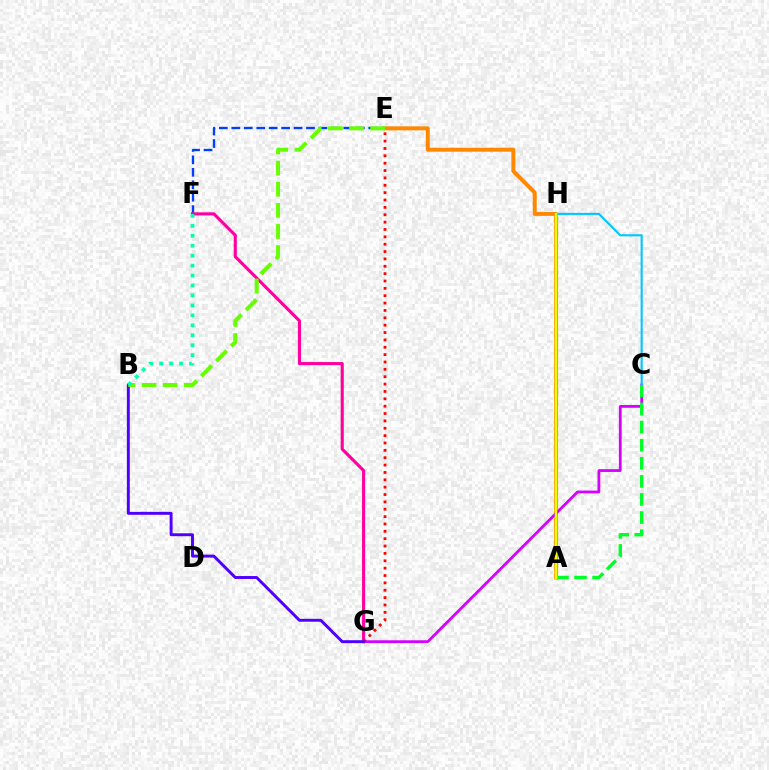{('E', 'F'): [{'color': '#003fff', 'line_style': 'dashed', 'thickness': 1.69}], ('A', 'E'): [{'color': '#ff8800', 'line_style': 'solid', 'thickness': 2.86}], ('C', 'G'): [{'color': '#d600ff', 'line_style': 'solid', 'thickness': 2.0}], ('F', 'G'): [{'color': '#ff00a0', 'line_style': 'solid', 'thickness': 2.24}], ('C', 'H'): [{'color': '#00c7ff', 'line_style': 'solid', 'thickness': 1.52}], ('E', 'G'): [{'color': '#ff0000', 'line_style': 'dotted', 'thickness': 2.0}], ('B', 'G'): [{'color': '#4f00ff', 'line_style': 'solid', 'thickness': 2.11}], ('A', 'C'): [{'color': '#00ff27', 'line_style': 'dashed', 'thickness': 2.46}], ('A', 'H'): [{'color': '#eeff00', 'line_style': 'solid', 'thickness': 1.79}], ('B', 'E'): [{'color': '#66ff00', 'line_style': 'dashed', 'thickness': 2.87}], ('B', 'F'): [{'color': '#00ffaf', 'line_style': 'dotted', 'thickness': 2.7}]}